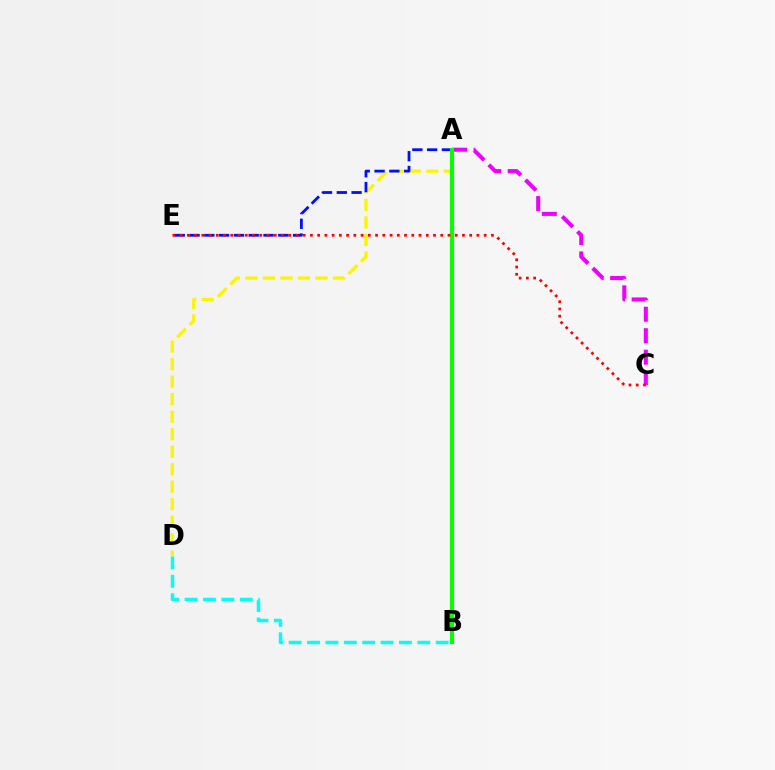{('A', 'D'): [{'color': '#fcf500', 'line_style': 'dashed', 'thickness': 2.38}], ('A', 'E'): [{'color': '#0010ff', 'line_style': 'dashed', 'thickness': 2.01}], ('A', 'C'): [{'color': '#ee00ff', 'line_style': 'dashed', 'thickness': 2.92}], ('A', 'B'): [{'color': '#08ff00', 'line_style': 'solid', 'thickness': 2.94}], ('C', 'E'): [{'color': '#ff0000', 'line_style': 'dotted', 'thickness': 1.97}], ('B', 'D'): [{'color': '#00fff6', 'line_style': 'dashed', 'thickness': 2.5}]}